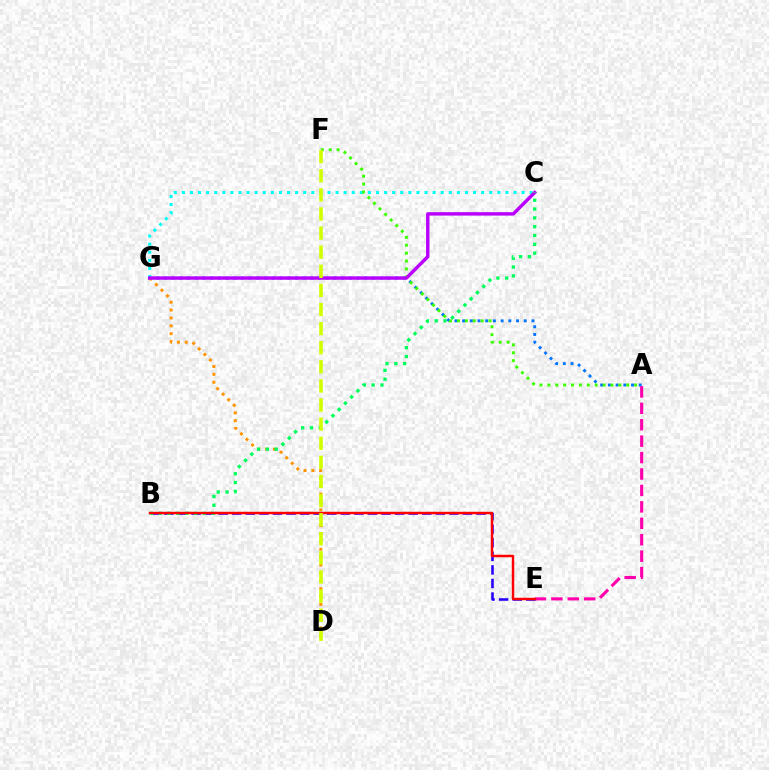{('C', 'G'): [{'color': '#00fff6', 'line_style': 'dotted', 'thickness': 2.2}, {'color': '#b900ff', 'line_style': 'solid', 'thickness': 2.46}], ('A', 'G'): [{'color': '#0074ff', 'line_style': 'dotted', 'thickness': 2.09}], ('A', 'E'): [{'color': '#ff00ac', 'line_style': 'dashed', 'thickness': 2.23}], ('B', 'E'): [{'color': '#2500ff', 'line_style': 'dashed', 'thickness': 1.84}, {'color': '#ff0000', 'line_style': 'solid', 'thickness': 1.76}], ('A', 'F'): [{'color': '#3dff00', 'line_style': 'dotted', 'thickness': 2.14}], ('D', 'G'): [{'color': '#ff9400', 'line_style': 'dotted', 'thickness': 2.14}], ('B', 'C'): [{'color': '#00ff5c', 'line_style': 'dotted', 'thickness': 2.4}], ('D', 'F'): [{'color': '#d1ff00', 'line_style': 'dashed', 'thickness': 2.6}]}